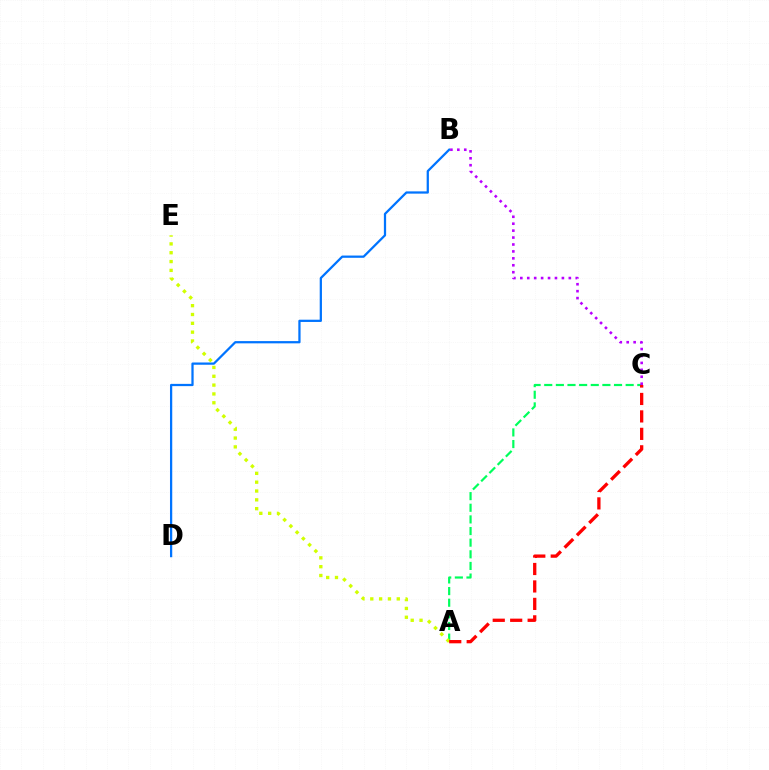{('A', 'C'): [{'color': '#00ff5c', 'line_style': 'dashed', 'thickness': 1.58}, {'color': '#ff0000', 'line_style': 'dashed', 'thickness': 2.37}], ('B', 'D'): [{'color': '#0074ff', 'line_style': 'solid', 'thickness': 1.62}], ('A', 'E'): [{'color': '#d1ff00', 'line_style': 'dotted', 'thickness': 2.4}], ('B', 'C'): [{'color': '#b900ff', 'line_style': 'dotted', 'thickness': 1.88}]}